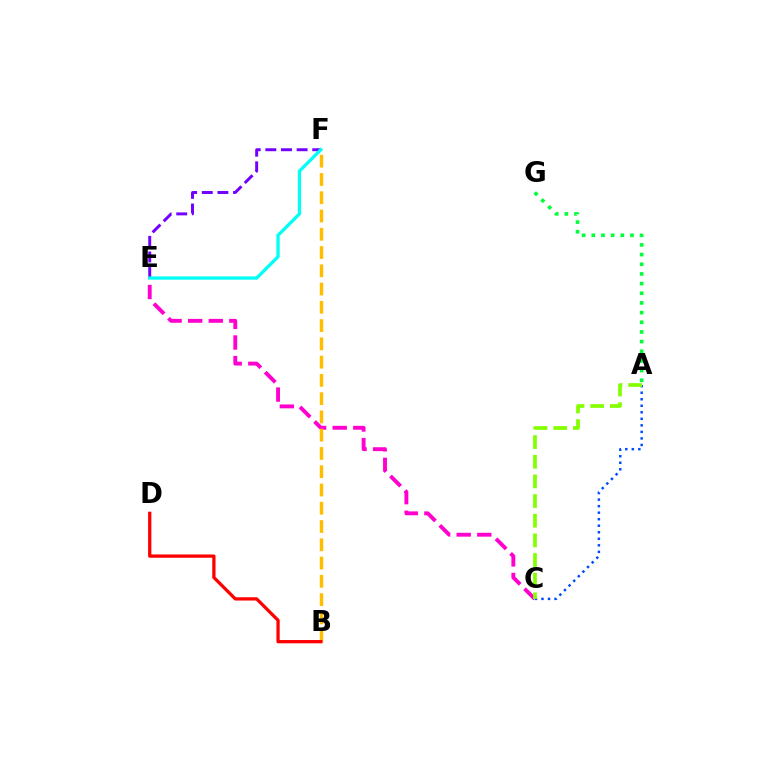{('A', 'C'): [{'color': '#004bff', 'line_style': 'dotted', 'thickness': 1.77}, {'color': '#84ff00', 'line_style': 'dashed', 'thickness': 2.67}], ('A', 'G'): [{'color': '#00ff39', 'line_style': 'dotted', 'thickness': 2.63}], ('C', 'E'): [{'color': '#ff00cf', 'line_style': 'dashed', 'thickness': 2.8}], ('B', 'F'): [{'color': '#ffbd00', 'line_style': 'dashed', 'thickness': 2.48}], ('B', 'D'): [{'color': '#ff0000', 'line_style': 'solid', 'thickness': 2.36}], ('E', 'F'): [{'color': '#7200ff', 'line_style': 'dashed', 'thickness': 2.12}, {'color': '#00fff6', 'line_style': 'solid', 'thickness': 2.37}]}